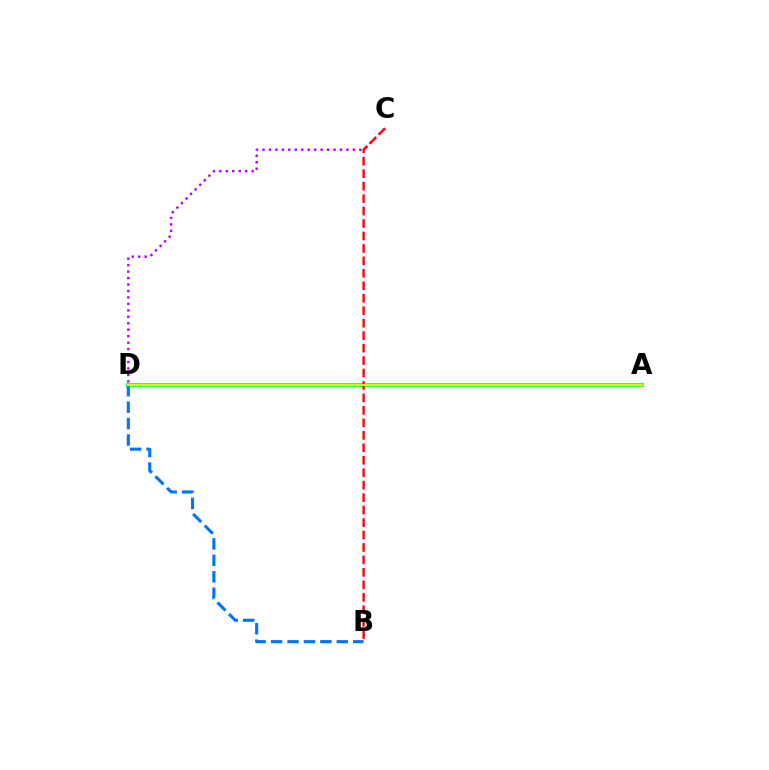{('A', 'D'): [{'color': '#00ff5c', 'line_style': 'solid', 'thickness': 2.73}, {'color': '#d1ff00', 'line_style': 'solid', 'thickness': 1.53}], ('B', 'D'): [{'color': '#0074ff', 'line_style': 'dashed', 'thickness': 2.23}], ('C', 'D'): [{'color': '#b900ff', 'line_style': 'dotted', 'thickness': 1.75}], ('B', 'C'): [{'color': '#ff0000', 'line_style': 'dashed', 'thickness': 1.69}]}